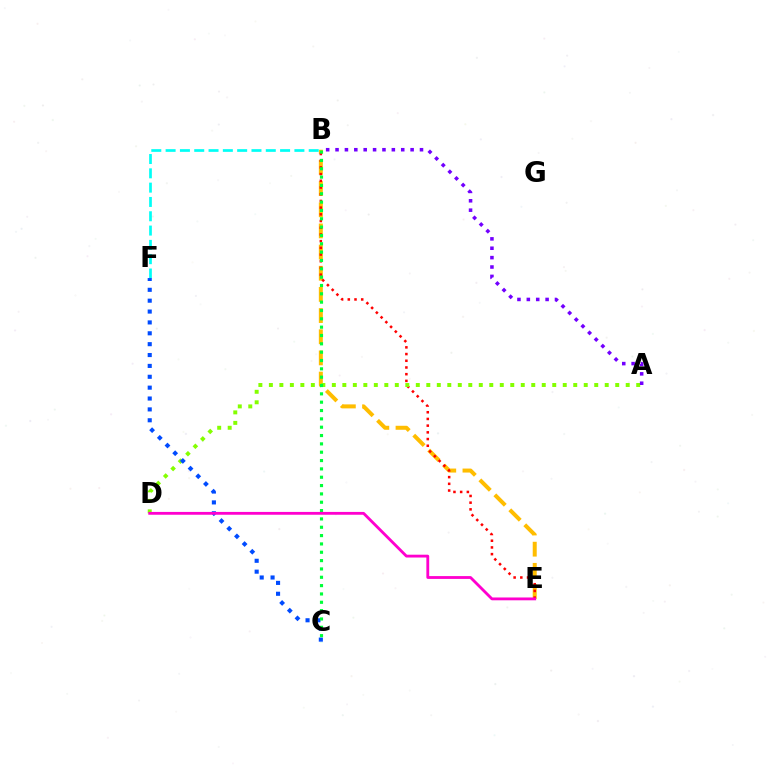{('B', 'E'): [{'color': '#ffbd00', 'line_style': 'dashed', 'thickness': 2.88}, {'color': '#ff0000', 'line_style': 'dotted', 'thickness': 1.82}], ('B', 'F'): [{'color': '#00fff6', 'line_style': 'dashed', 'thickness': 1.94}], ('A', 'D'): [{'color': '#84ff00', 'line_style': 'dotted', 'thickness': 2.85}], ('C', 'F'): [{'color': '#004bff', 'line_style': 'dotted', 'thickness': 2.95}], ('A', 'B'): [{'color': '#7200ff', 'line_style': 'dotted', 'thickness': 2.55}], ('B', 'C'): [{'color': '#00ff39', 'line_style': 'dotted', 'thickness': 2.27}], ('D', 'E'): [{'color': '#ff00cf', 'line_style': 'solid', 'thickness': 2.03}]}